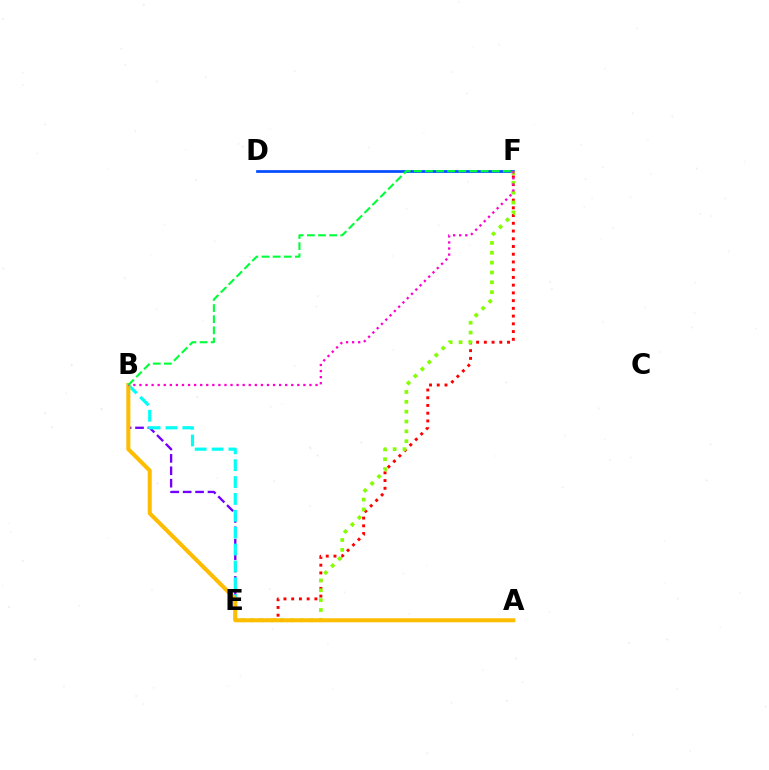{('E', 'F'): [{'color': '#ff0000', 'line_style': 'dotted', 'thickness': 2.1}, {'color': '#84ff00', 'line_style': 'dotted', 'thickness': 2.68}], ('D', 'F'): [{'color': '#004bff', 'line_style': 'solid', 'thickness': 1.95}], ('B', 'E'): [{'color': '#7200ff', 'line_style': 'dashed', 'thickness': 1.69}, {'color': '#00fff6', 'line_style': 'dashed', 'thickness': 2.29}], ('A', 'B'): [{'color': '#ffbd00', 'line_style': 'solid', 'thickness': 2.9}], ('B', 'F'): [{'color': '#ff00cf', 'line_style': 'dotted', 'thickness': 1.65}, {'color': '#00ff39', 'line_style': 'dashed', 'thickness': 1.51}]}